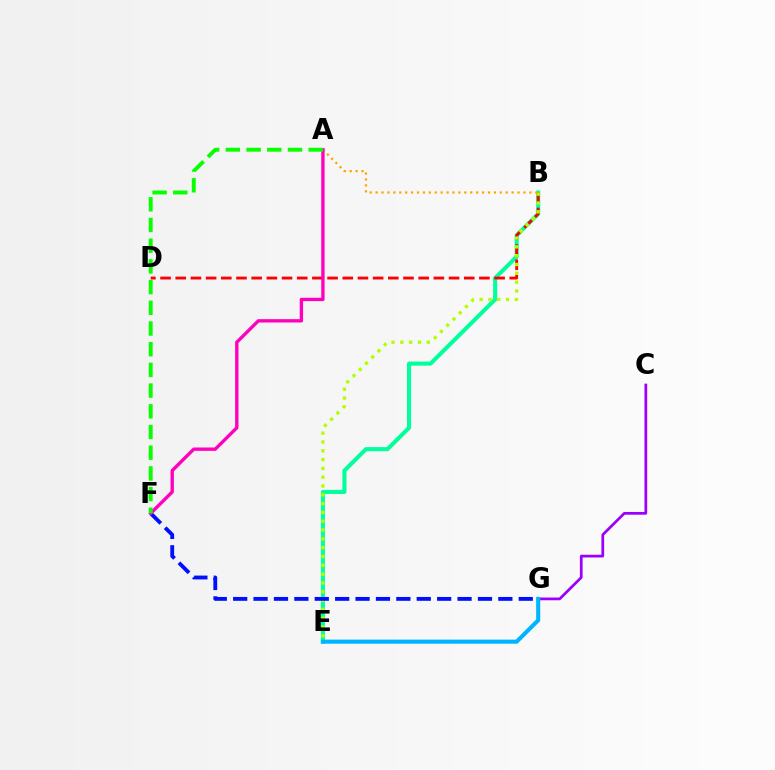{('B', 'E'): [{'color': '#00ff9d', 'line_style': 'solid', 'thickness': 2.93}, {'color': '#b3ff00', 'line_style': 'dotted', 'thickness': 2.39}], ('B', 'D'): [{'color': '#ff0000', 'line_style': 'dashed', 'thickness': 2.06}], ('A', 'B'): [{'color': '#ffa500', 'line_style': 'dotted', 'thickness': 1.61}], ('C', 'G'): [{'color': '#9b00ff', 'line_style': 'solid', 'thickness': 1.97}], ('F', 'G'): [{'color': '#0010ff', 'line_style': 'dashed', 'thickness': 2.77}], ('A', 'F'): [{'color': '#ff00bd', 'line_style': 'solid', 'thickness': 2.41}, {'color': '#08ff00', 'line_style': 'dashed', 'thickness': 2.81}], ('E', 'G'): [{'color': '#00b5ff', 'line_style': 'solid', 'thickness': 2.94}]}